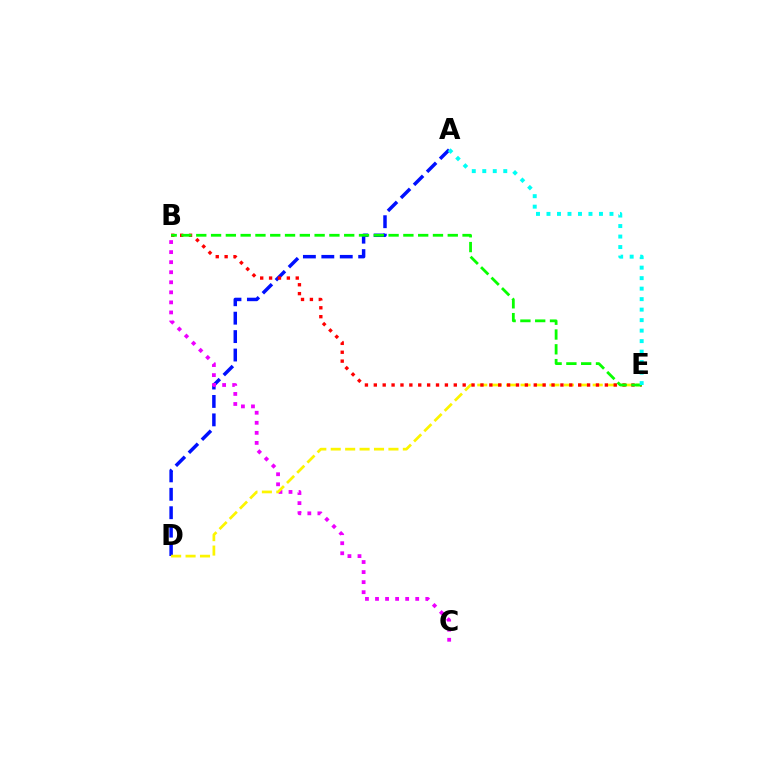{('A', 'D'): [{'color': '#0010ff', 'line_style': 'dashed', 'thickness': 2.5}], ('B', 'C'): [{'color': '#ee00ff', 'line_style': 'dotted', 'thickness': 2.73}], ('D', 'E'): [{'color': '#fcf500', 'line_style': 'dashed', 'thickness': 1.96}], ('B', 'E'): [{'color': '#ff0000', 'line_style': 'dotted', 'thickness': 2.41}, {'color': '#08ff00', 'line_style': 'dashed', 'thickness': 2.01}], ('A', 'E'): [{'color': '#00fff6', 'line_style': 'dotted', 'thickness': 2.85}]}